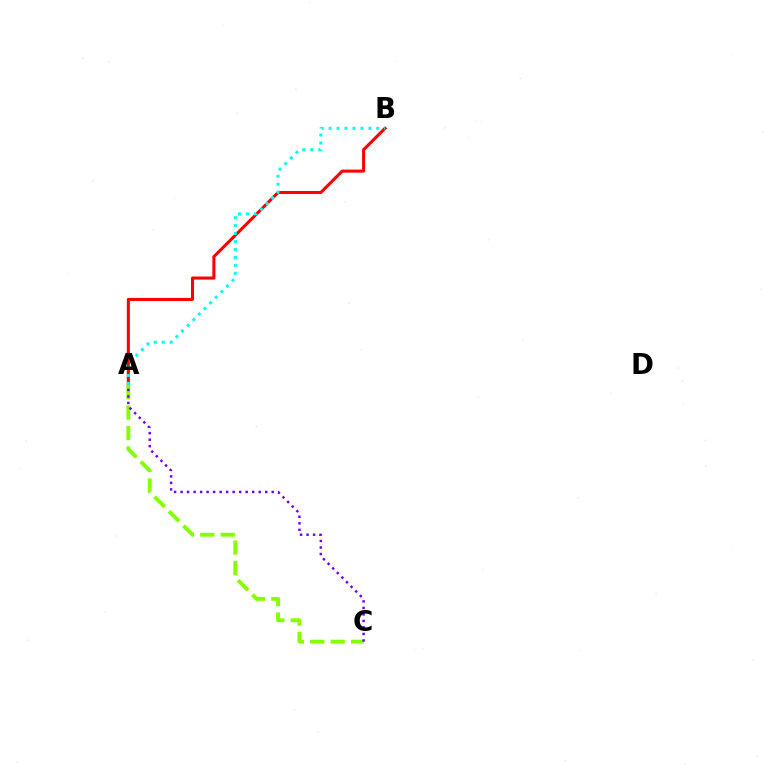{('A', 'B'): [{'color': '#ff0000', 'line_style': 'solid', 'thickness': 2.21}, {'color': '#00fff6', 'line_style': 'dotted', 'thickness': 2.16}], ('A', 'C'): [{'color': '#84ff00', 'line_style': 'dashed', 'thickness': 2.78}, {'color': '#7200ff', 'line_style': 'dotted', 'thickness': 1.77}]}